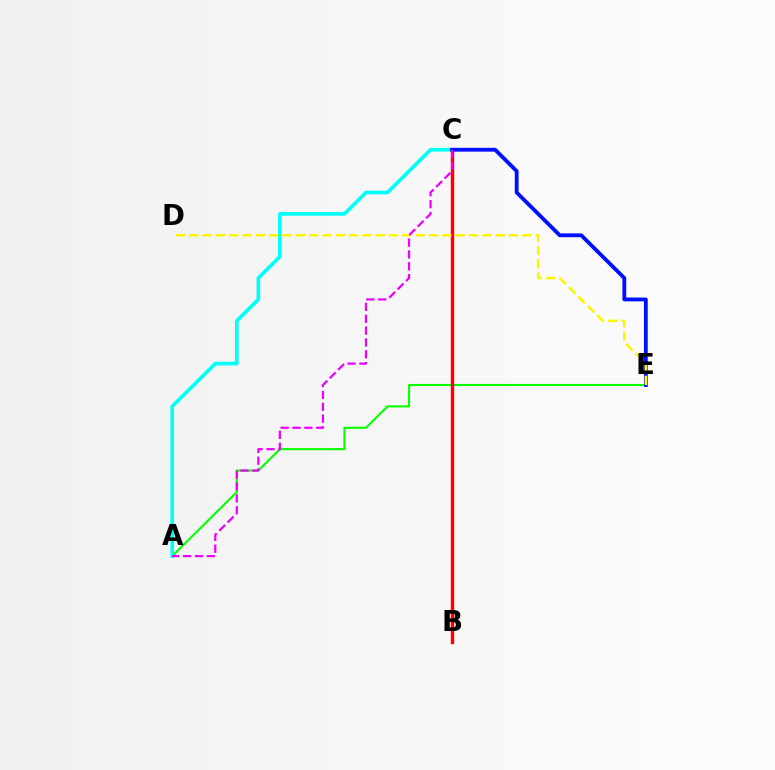{('A', 'E'): [{'color': '#08ff00', 'line_style': 'solid', 'thickness': 1.52}], ('A', 'C'): [{'color': '#00fff6', 'line_style': 'solid', 'thickness': 2.62}, {'color': '#ee00ff', 'line_style': 'dashed', 'thickness': 1.61}], ('B', 'C'): [{'color': '#ff0000', 'line_style': 'solid', 'thickness': 2.45}], ('C', 'E'): [{'color': '#0010ff', 'line_style': 'solid', 'thickness': 2.75}], ('D', 'E'): [{'color': '#fcf500', 'line_style': 'dashed', 'thickness': 1.81}]}